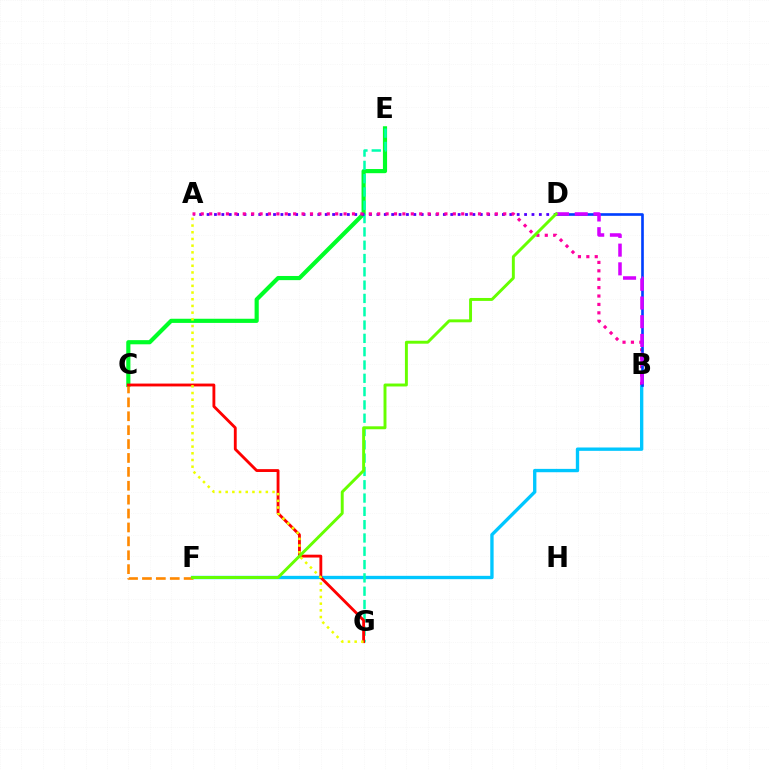{('C', 'E'): [{'color': '#00ff27', 'line_style': 'solid', 'thickness': 2.99}], ('B', 'F'): [{'color': '#00c7ff', 'line_style': 'solid', 'thickness': 2.41}], ('E', 'G'): [{'color': '#00ffaf', 'line_style': 'dashed', 'thickness': 1.81}], ('A', 'D'): [{'color': '#4f00ff', 'line_style': 'dotted', 'thickness': 2.01}], ('C', 'F'): [{'color': '#ff8800', 'line_style': 'dashed', 'thickness': 1.89}], ('C', 'G'): [{'color': '#ff0000', 'line_style': 'solid', 'thickness': 2.05}], ('A', 'G'): [{'color': '#eeff00', 'line_style': 'dotted', 'thickness': 1.82}], ('A', 'B'): [{'color': '#ff00a0', 'line_style': 'dotted', 'thickness': 2.28}], ('B', 'D'): [{'color': '#003fff', 'line_style': 'solid', 'thickness': 1.91}, {'color': '#d600ff', 'line_style': 'dashed', 'thickness': 2.54}], ('D', 'F'): [{'color': '#66ff00', 'line_style': 'solid', 'thickness': 2.11}]}